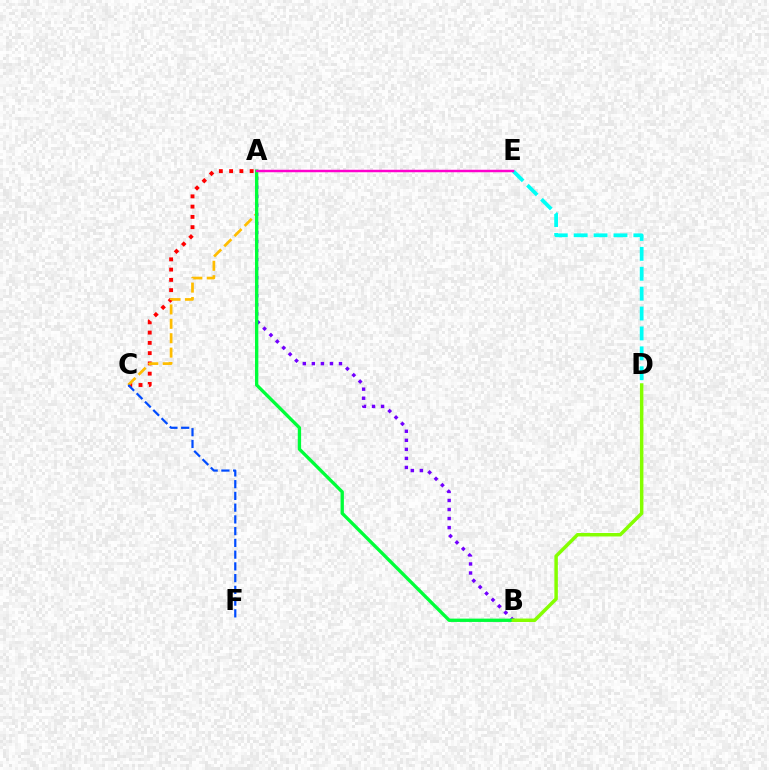{('A', 'C'): [{'color': '#ff0000', 'line_style': 'dotted', 'thickness': 2.79}, {'color': '#ffbd00', 'line_style': 'dashed', 'thickness': 1.96}], ('A', 'B'): [{'color': '#7200ff', 'line_style': 'dotted', 'thickness': 2.46}, {'color': '#00ff39', 'line_style': 'solid', 'thickness': 2.4}], ('D', 'E'): [{'color': '#00fff6', 'line_style': 'dashed', 'thickness': 2.7}], ('B', 'D'): [{'color': '#84ff00', 'line_style': 'solid', 'thickness': 2.5}], ('A', 'E'): [{'color': '#ff00cf', 'line_style': 'solid', 'thickness': 1.78}], ('C', 'F'): [{'color': '#004bff', 'line_style': 'dashed', 'thickness': 1.6}]}